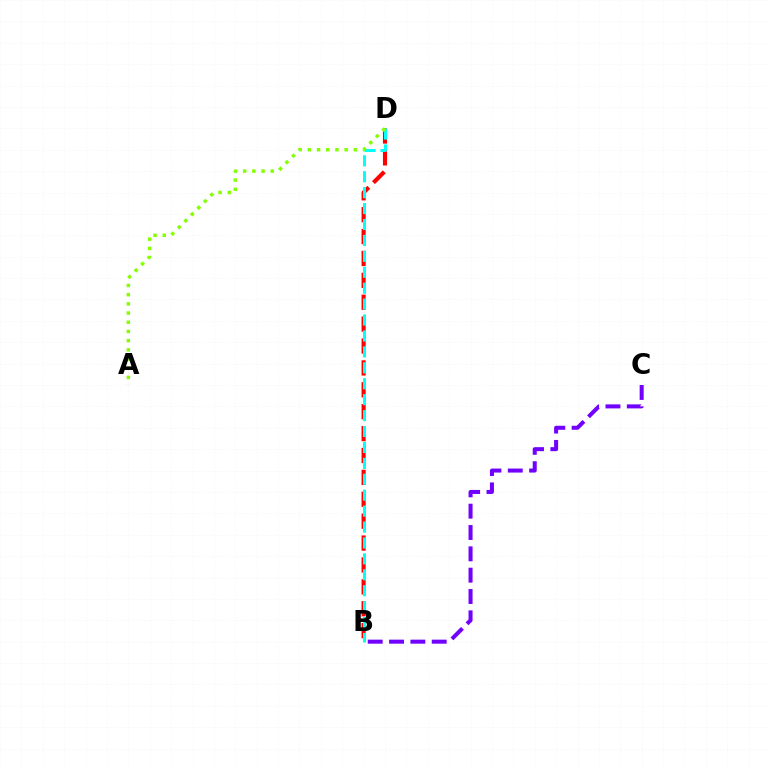{('B', 'D'): [{'color': '#ff0000', 'line_style': 'dashed', 'thickness': 2.97}, {'color': '#00fff6', 'line_style': 'dashed', 'thickness': 2.16}], ('B', 'C'): [{'color': '#7200ff', 'line_style': 'dashed', 'thickness': 2.9}], ('A', 'D'): [{'color': '#84ff00', 'line_style': 'dotted', 'thickness': 2.5}]}